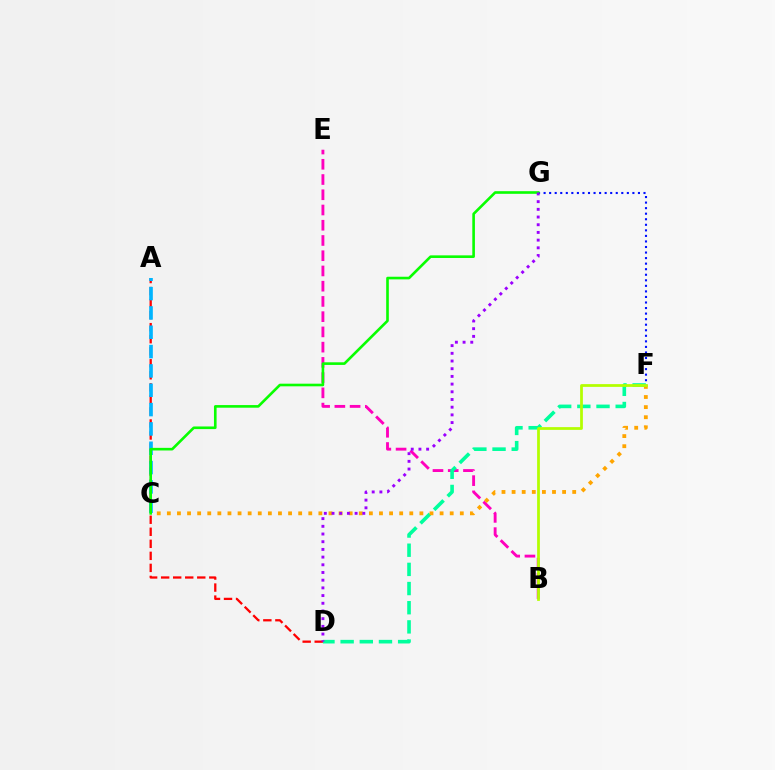{('B', 'E'): [{'color': '#ff00bd', 'line_style': 'dashed', 'thickness': 2.07}], ('F', 'G'): [{'color': '#0010ff', 'line_style': 'dotted', 'thickness': 1.51}], ('D', 'F'): [{'color': '#00ff9d', 'line_style': 'dashed', 'thickness': 2.6}], ('A', 'D'): [{'color': '#ff0000', 'line_style': 'dashed', 'thickness': 1.64}], ('A', 'C'): [{'color': '#00b5ff', 'line_style': 'dashed', 'thickness': 2.63}], ('C', 'G'): [{'color': '#08ff00', 'line_style': 'solid', 'thickness': 1.89}], ('C', 'F'): [{'color': '#ffa500', 'line_style': 'dotted', 'thickness': 2.74}], ('D', 'G'): [{'color': '#9b00ff', 'line_style': 'dotted', 'thickness': 2.09}], ('B', 'F'): [{'color': '#b3ff00', 'line_style': 'solid', 'thickness': 1.98}]}